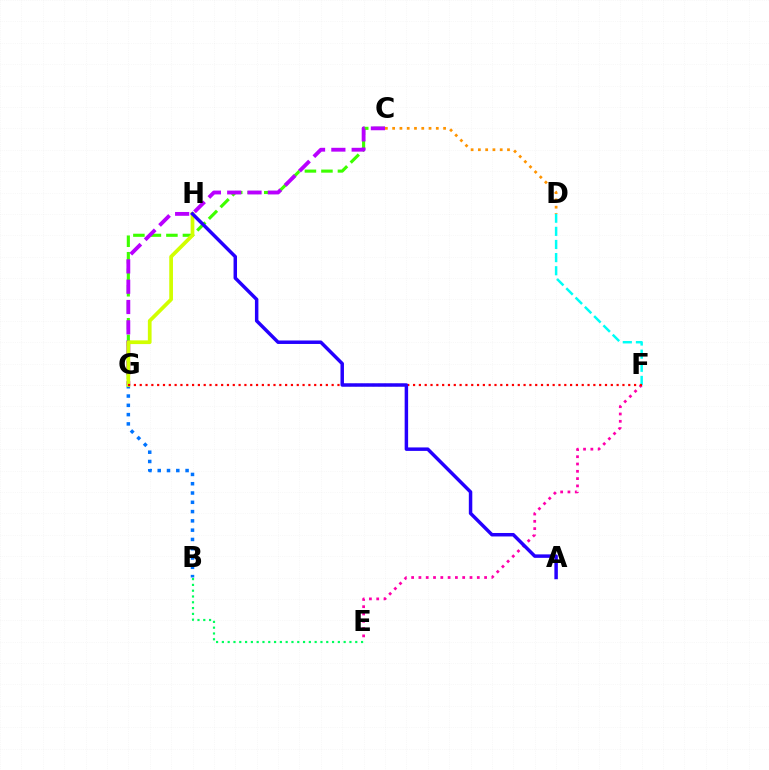{('C', 'D'): [{'color': '#ff9400', 'line_style': 'dotted', 'thickness': 1.98}], ('C', 'G'): [{'color': '#3dff00', 'line_style': 'dashed', 'thickness': 2.24}, {'color': '#b900ff', 'line_style': 'dashed', 'thickness': 2.76}], ('B', 'E'): [{'color': '#00ff5c', 'line_style': 'dotted', 'thickness': 1.58}], ('B', 'G'): [{'color': '#0074ff', 'line_style': 'dotted', 'thickness': 2.52}], ('G', 'H'): [{'color': '#d1ff00', 'line_style': 'solid', 'thickness': 2.68}], ('D', 'F'): [{'color': '#00fff6', 'line_style': 'dashed', 'thickness': 1.78}], ('E', 'F'): [{'color': '#ff00ac', 'line_style': 'dotted', 'thickness': 1.98}], ('F', 'G'): [{'color': '#ff0000', 'line_style': 'dotted', 'thickness': 1.58}], ('A', 'H'): [{'color': '#2500ff', 'line_style': 'solid', 'thickness': 2.5}]}